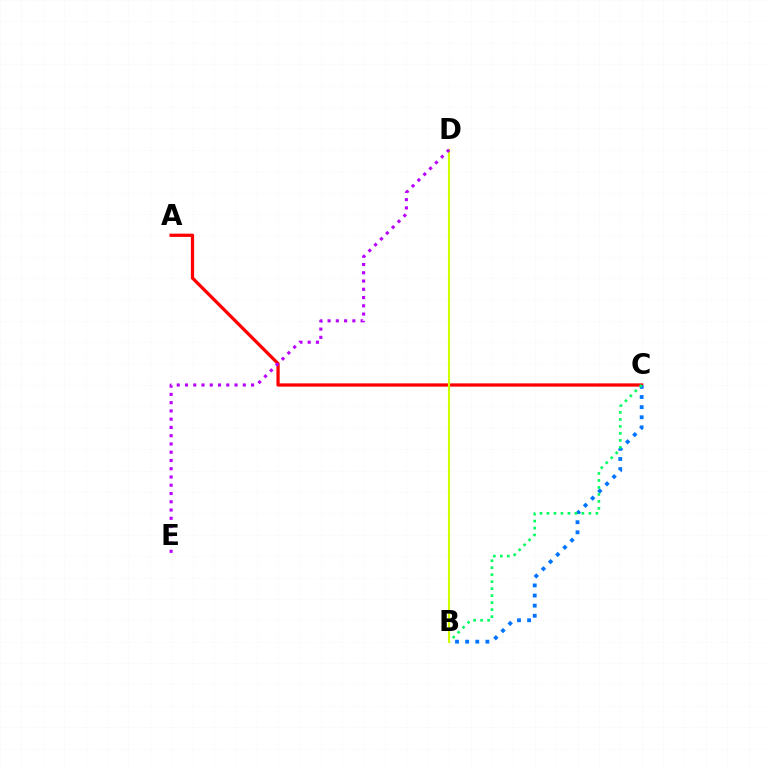{('A', 'C'): [{'color': '#ff0000', 'line_style': 'solid', 'thickness': 2.34}], ('B', 'C'): [{'color': '#0074ff', 'line_style': 'dotted', 'thickness': 2.75}, {'color': '#00ff5c', 'line_style': 'dotted', 'thickness': 1.9}], ('B', 'D'): [{'color': '#d1ff00', 'line_style': 'solid', 'thickness': 1.54}], ('D', 'E'): [{'color': '#b900ff', 'line_style': 'dotted', 'thickness': 2.24}]}